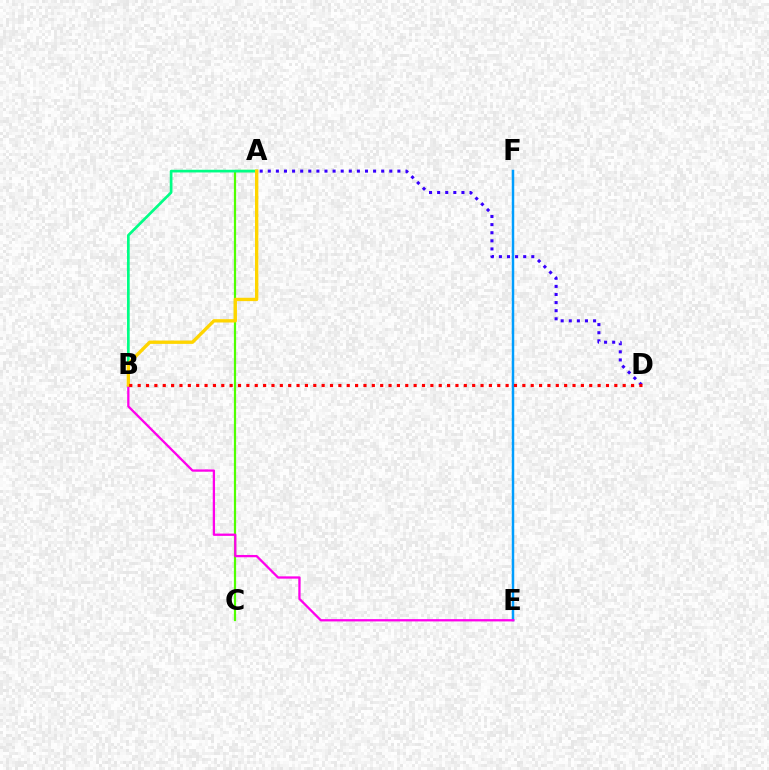{('E', 'F'): [{'color': '#009eff', 'line_style': 'solid', 'thickness': 1.78}], ('A', 'C'): [{'color': '#4fff00', 'line_style': 'solid', 'thickness': 1.6}], ('A', 'D'): [{'color': '#3700ff', 'line_style': 'dotted', 'thickness': 2.2}], ('A', 'B'): [{'color': '#00ff86', 'line_style': 'solid', 'thickness': 1.94}, {'color': '#ffd500', 'line_style': 'solid', 'thickness': 2.4}], ('B', 'E'): [{'color': '#ff00ed', 'line_style': 'solid', 'thickness': 1.65}], ('B', 'D'): [{'color': '#ff0000', 'line_style': 'dotted', 'thickness': 2.27}]}